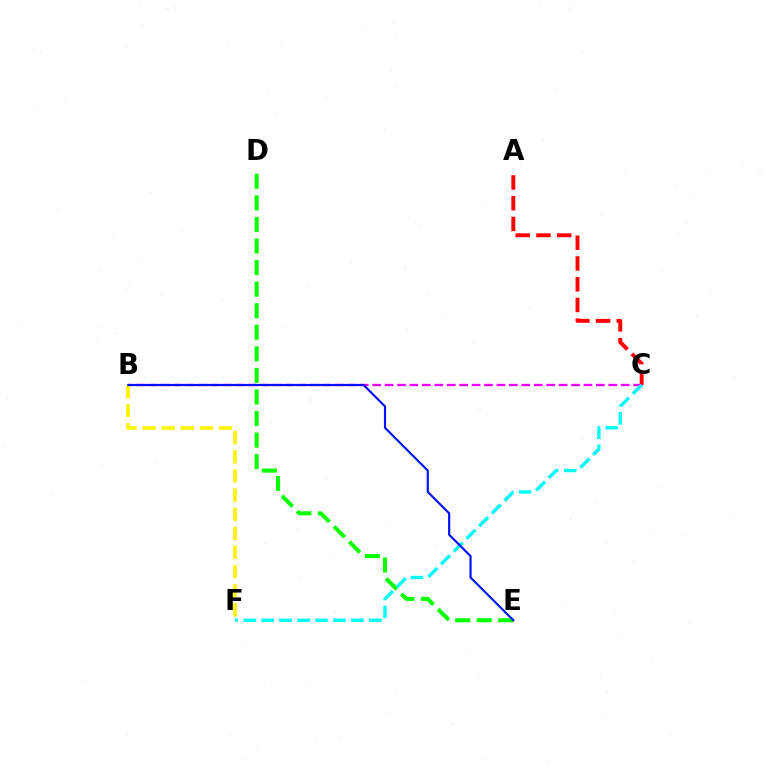{('D', 'E'): [{'color': '#08ff00', 'line_style': 'dashed', 'thickness': 2.93}], ('A', 'C'): [{'color': '#ff0000', 'line_style': 'dashed', 'thickness': 2.82}], ('B', 'C'): [{'color': '#ee00ff', 'line_style': 'dashed', 'thickness': 1.69}], ('B', 'F'): [{'color': '#fcf500', 'line_style': 'dashed', 'thickness': 2.6}], ('C', 'F'): [{'color': '#00fff6', 'line_style': 'dashed', 'thickness': 2.44}], ('B', 'E'): [{'color': '#0010ff', 'line_style': 'solid', 'thickness': 1.56}]}